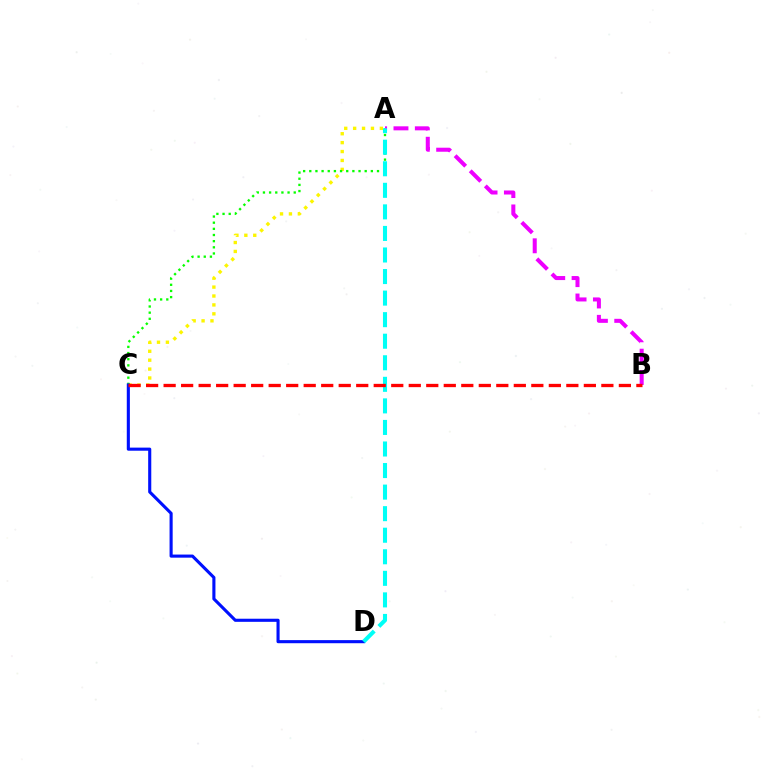{('A', 'C'): [{'color': '#fcf500', 'line_style': 'dotted', 'thickness': 2.42}, {'color': '#08ff00', 'line_style': 'dotted', 'thickness': 1.67}], ('C', 'D'): [{'color': '#0010ff', 'line_style': 'solid', 'thickness': 2.23}], ('A', 'B'): [{'color': '#ee00ff', 'line_style': 'dashed', 'thickness': 2.9}], ('A', 'D'): [{'color': '#00fff6', 'line_style': 'dashed', 'thickness': 2.93}], ('B', 'C'): [{'color': '#ff0000', 'line_style': 'dashed', 'thickness': 2.38}]}